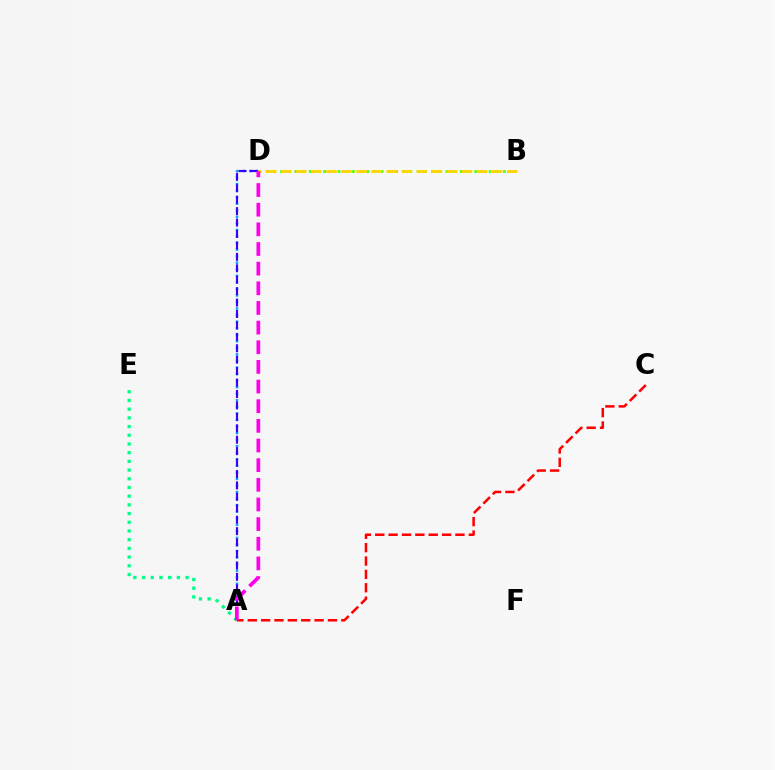{('B', 'D'): [{'color': '#4fff00', 'line_style': 'dotted', 'thickness': 1.95}, {'color': '#ffd500', 'line_style': 'dashed', 'thickness': 2.05}], ('A', 'E'): [{'color': '#00ff86', 'line_style': 'dotted', 'thickness': 2.36}], ('A', 'D'): [{'color': '#009eff', 'line_style': 'dotted', 'thickness': 1.78}, {'color': '#3700ff', 'line_style': 'dashed', 'thickness': 1.55}, {'color': '#ff00ed', 'line_style': 'dashed', 'thickness': 2.67}], ('A', 'C'): [{'color': '#ff0000', 'line_style': 'dashed', 'thickness': 1.82}]}